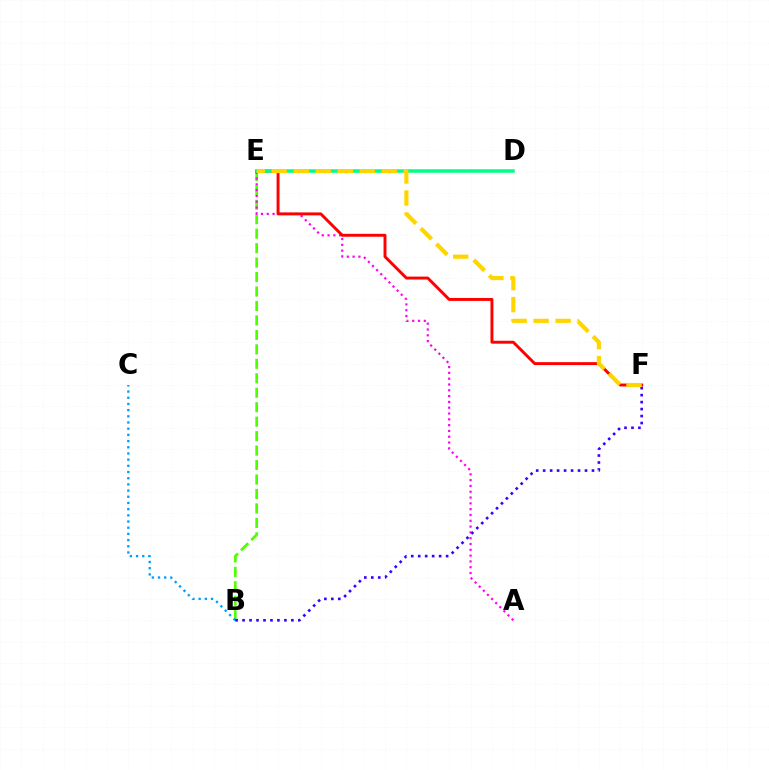{('B', 'E'): [{'color': '#4fff00', 'line_style': 'dashed', 'thickness': 1.96}], ('A', 'E'): [{'color': '#ff00ed', 'line_style': 'dotted', 'thickness': 1.58}], ('B', 'C'): [{'color': '#009eff', 'line_style': 'dotted', 'thickness': 1.68}], ('E', 'F'): [{'color': '#ff0000', 'line_style': 'solid', 'thickness': 2.11}, {'color': '#ffd500', 'line_style': 'dashed', 'thickness': 2.99}], ('B', 'F'): [{'color': '#3700ff', 'line_style': 'dotted', 'thickness': 1.89}], ('D', 'E'): [{'color': '#00ff86', 'line_style': 'solid', 'thickness': 2.52}]}